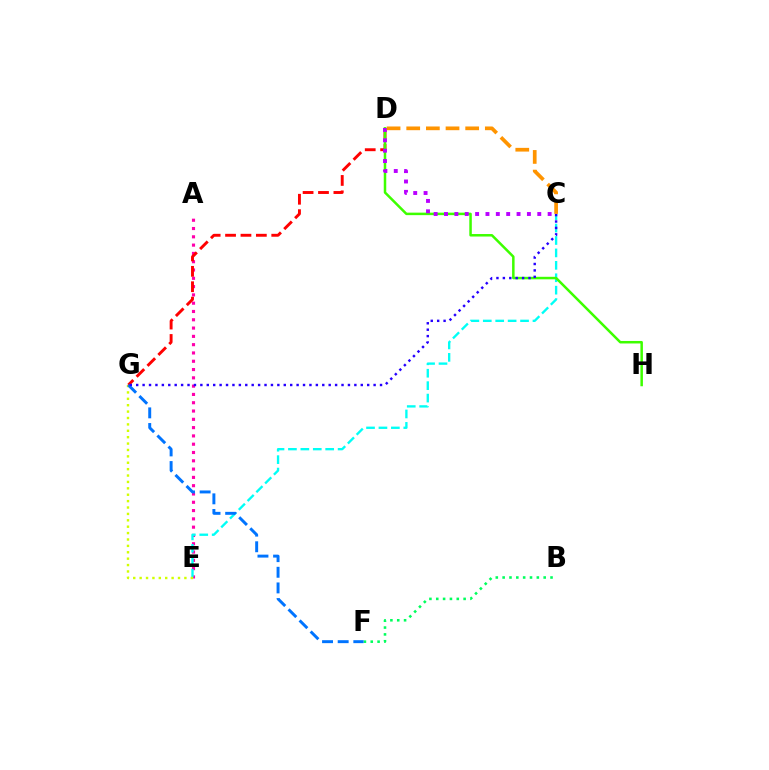{('A', 'E'): [{'color': '#ff00ac', 'line_style': 'dotted', 'thickness': 2.25}], ('D', 'G'): [{'color': '#ff0000', 'line_style': 'dashed', 'thickness': 2.09}], ('C', 'E'): [{'color': '#00fff6', 'line_style': 'dashed', 'thickness': 1.69}], ('B', 'F'): [{'color': '#00ff5c', 'line_style': 'dotted', 'thickness': 1.86}], ('D', 'H'): [{'color': '#3dff00', 'line_style': 'solid', 'thickness': 1.8}], ('E', 'G'): [{'color': '#d1ff00', 'line_style': 'dotted', 'thickness': 1.74}], ('C', 'D'): [{'color': '#b900ff', 'line_style': 'dotted', 'thickness': 2.82}, {'color': '#ff9400', 'line_style': 'dashed', 'thickness': 2.67}], ('F', 'G'): [{'color': '#0074ff', 'line_style': 'dashed', 'thickness': 2.12}], ('C', 'G'): [{'color': '#2500ff', 'line_style': 'dotted', 'thickness': 1.74}]}